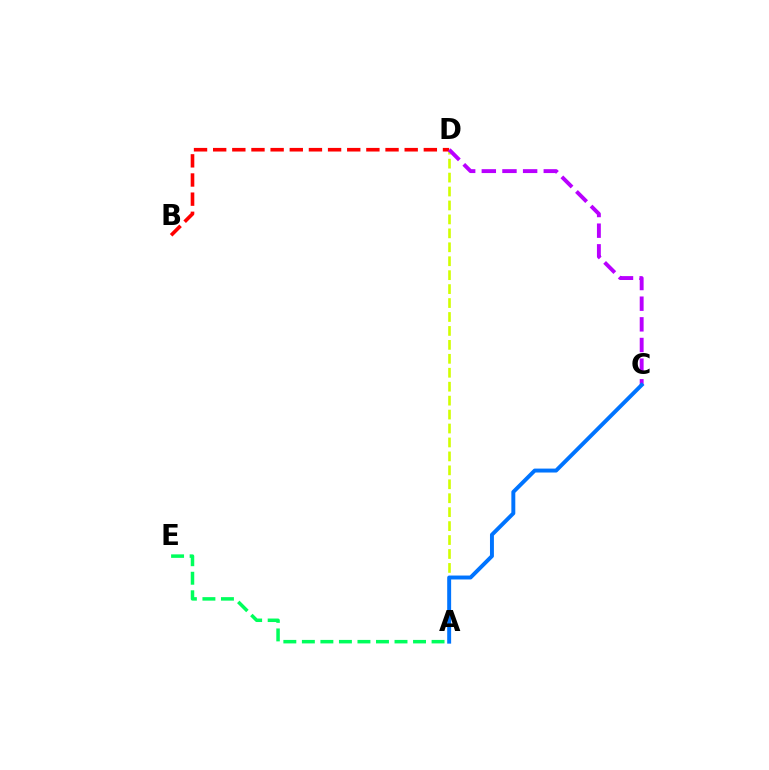{('A', 'D'): [{'color': '#d1ff00', 'line_style': 'dashed', 'thickness': 1.89}], ('B', 'D'): [{'color': '#ff0000', 'line_style': 'dashed', 'thickness': 2.6}], ('A', 'E'): [{'color': '#00ff5c', 'line_style': 'dashed', 'thickness': 2.52}], ('C', 'D'): [{'color': '#b900ff', 'line_style': 'dashed', 'thickness': 2.81}], ('A', 'C'): [{'color': '#0074ff', 'line_style': 'solid', 'thickness': 2.83}]}